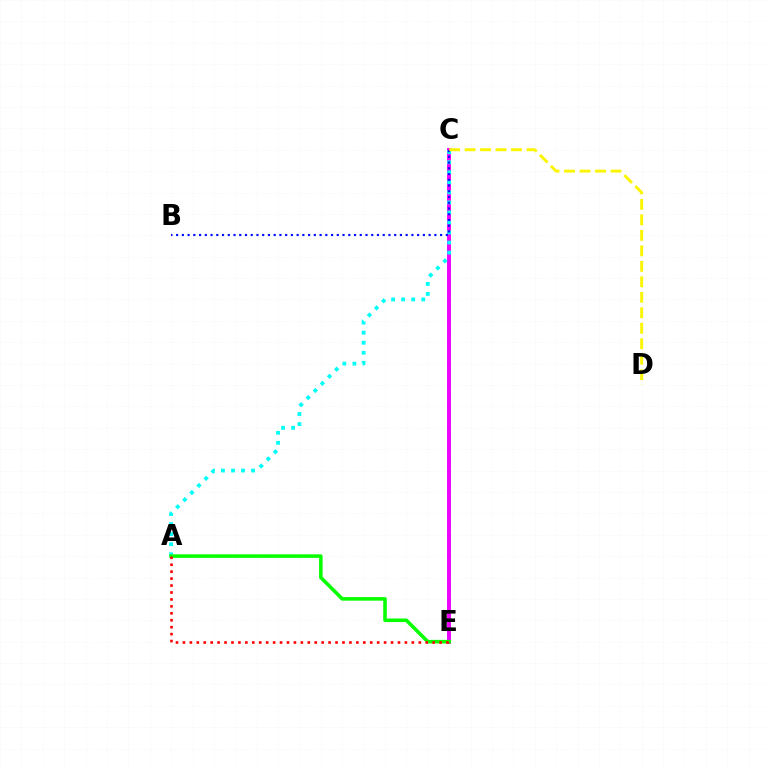{('C', 'E'): [{'color': '#ee00ff', 'line_style': 'solid', 'thickness': 2.84}], ('A', 'C'): [{'color': '#00fff6', 'line_style': 'dotted', 'thickness': 2.73}], ('A', 'E'): [{'color': '#08ff00', 'line_style': 'solid', 'thickness': 2.57}, {'color': '#ff0000', 'line_style': 'dotted', 'thickness': 1.88}], ('B', 'C'): [{'color': '#0010ff', 'line_style': 'dotted', 'thickness': 1.56}], ('C', 'D'): [{'color': '#fcf500', 'line_style': 'dashed', 'thickness': 2.1}]}